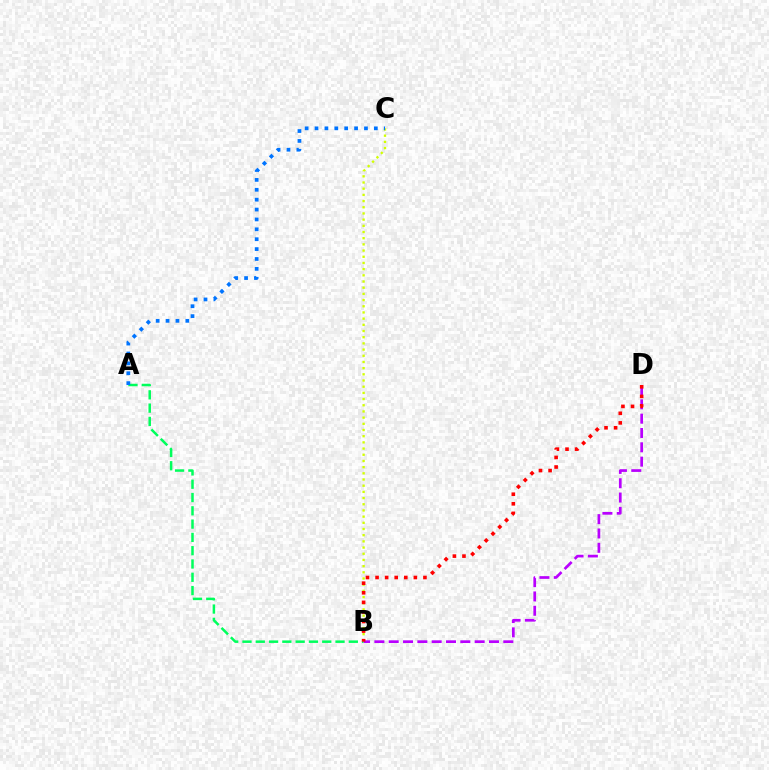{('B', 'C'): [{'color': '#d1ff00', 'line_style': 'dotted', 'thickness': 1.68}], ('A', 'B'): [{'color': '#00ff5c', 'line_style': 'dashed', 'thickness': 1.81}], ('B', 'D'): [{'color': '#b900ff', 'line_style': 'dashed', 'thickness': 1.95}, {'color': '#ff0000', 'line_style': 'dotted', 'thickness': 2.6}], ('A', 'C'): [{'color': '#0074ff', 'line_style': 'dotted', 'thickness': 2.69}]}